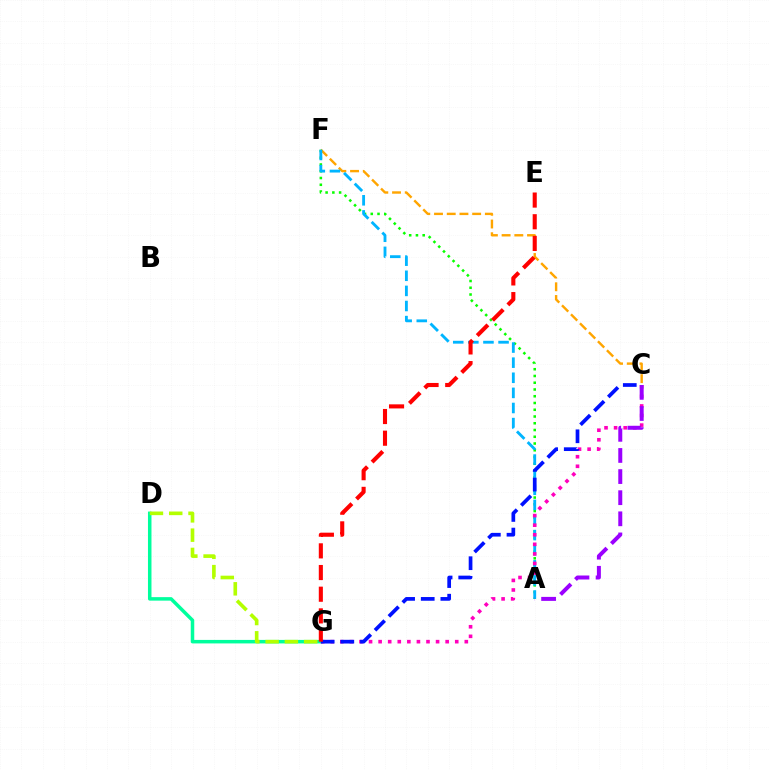{('C', 'F'): [{'color': '#ffa500', 'line_style': 'dashed', 'thickness': 1.73}], ('D', 'G'): [{'color': '#00ff9d', 'line_style': 'solid', 'thickness': 2.52}, {'color': '#b3ff00', 'line_style': 'dashed', 'thickness': 2.62}], ('A', 'F'): [{'color': '#08ff00', 'line_style': 'dotted', 'thickness': 1.83}, {'color': '#00b5ff', 'line_style': 'dashed', 'thickness': 2.05}], ('C', 'G'): [{'color': '#ff00bd', 'line_style': 'dotted', 'thickness': 2.6}, {'color': '#0010ff', 'line_style': 'dashed', 'thickness': 2.67}], ('A', 'C'): [{'color': '#9b00ff', 'line_style': 'dashed', 'thickness': 2.87}], ('E', 'G'): [{'color': '#ff0000', 'line_style': 'dashed', 'thickness': 2.95}]}